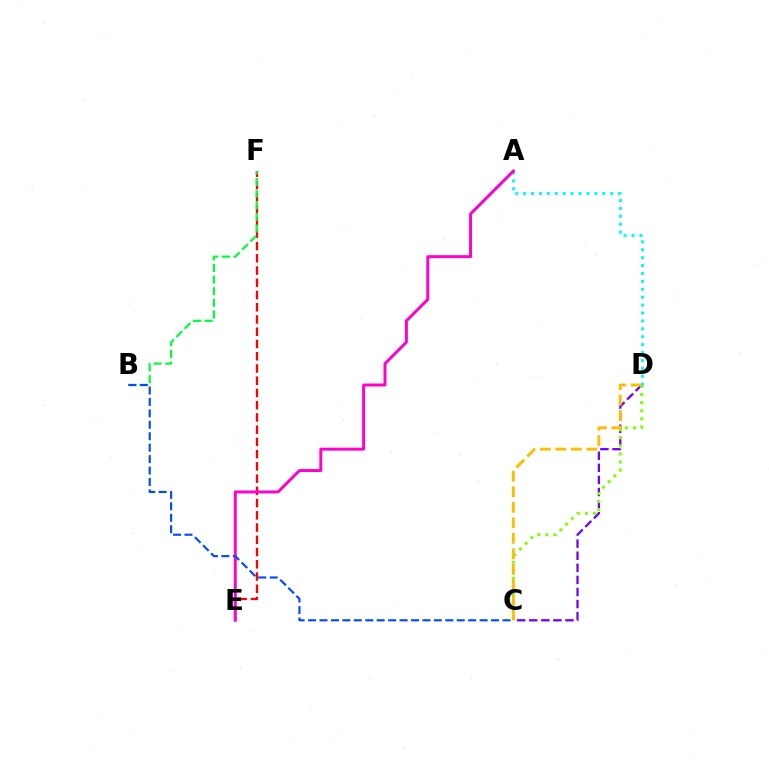{('E', 'F'): [{'color': '#ff0000', 'line_style': 'dashed', 'thickness': 1.66}], ('C', 'D'): [{'color': '#7200ff', 'line_style': 'dashed', 'thickness': 1.64}, {'color': '#84ff00', 'line_style': 'dotted', 'thickness': 2.19}, {'color': '#ffbd00', 'line_style': 'dashed', 'thickness': 2.11}], ('A', 'D'): [{'color': '#00fff6', 'line_style': 'dotted', 'thickness': 2.15}], ('B', 'F'): [{'color': '#00ff39', 'line_style': 'dashed', 'thickness': 1.58}], ('A', 'E'): [{'color': '#ff00cf', 'line_style': 'solid', 'thickness': 2.13}], ('B', 'C'): [{'color': '#004bff', 'line_style': 'dashed', 'thickness': 1.55}]}